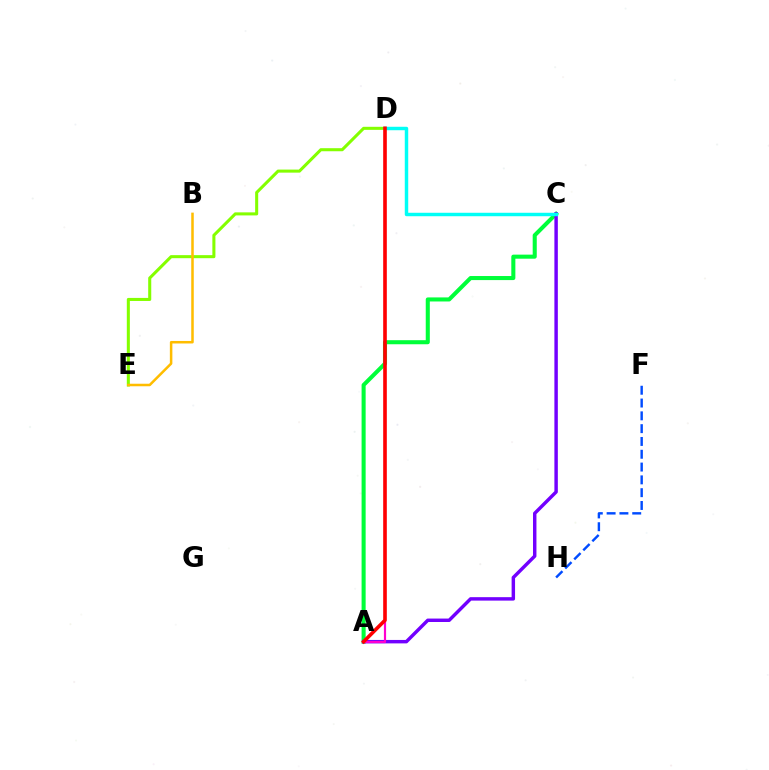{('A', 'C'): [{'color': '#00ff39', 'line_style': 'solid', 'thickness': 2.92}, {'color': '#7200ff', 'line_style': 'solid', 'thickness': 2.48}], ('D', 'E'): [{'color': '#84ff00', 'line_style': 'solid', 'thickness': 2.2}], ('B', 'E'): [{'color': '#ffbd00', 'line_style': 'solid', 'thickness': 1.81}], ('A', 'D'): [{'color': '#ff00cf', 'line_style': 'solid', 'thickness': 1.57}, {'color': '#ff0000', 'line_style': 'solid', 'thickness': 2.59}], ('C', 'D'): [{'color': '#00fff6', 'line_style': 'solid', 'thickness': 2.49}], ('F', 'H'): [{'color': '#004bff', 'line_style': 'dashed', 'thickness': 1.74}]}